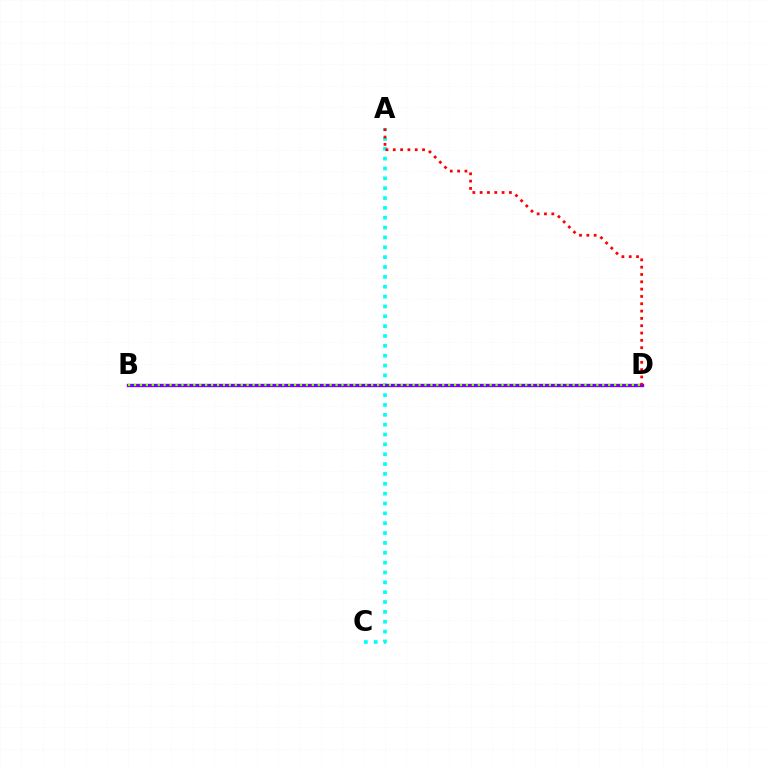{('A', 'C'): [{'color': '#00fff6', 'line_style': 'dotted', 'thickness': 2.68}], ('B', 'D'): [{'color': '#7200ff', 'line_style': 'solid', 'thickness': 2.4}, {'color': '#84ff00', 'line_style': 'dotted', 'thickness': 1.61}], ('A', 'D'): [{'color': '#ff0000', 'line_style': 'dotted', 'thickness': 1.99}]}